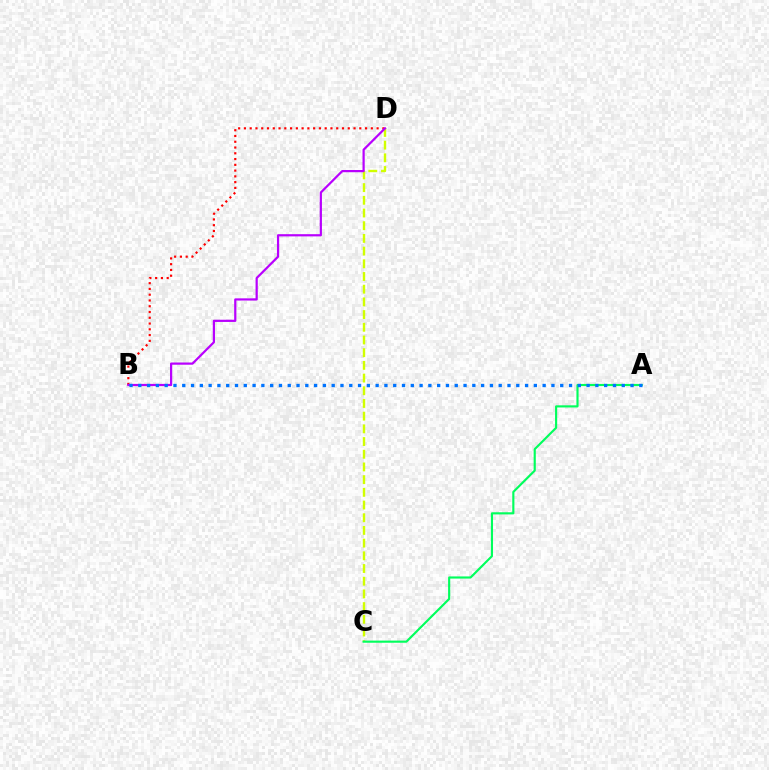{('C', 'D'): [{'color': '#d1ff00', 'line_style': 'dashed', 'thickness': 1.72}], ('B', 'D'): [{'color': '#ff0000', 'line_style': 'dotted', 'thickness': 1.57}, {'color': '#b900ff', 'line_style': 'solid', 'thickness': 1.59}], ('A', 'C'): [{'color': '#00ff5c', 'line_style': 'solid', 'thickness': 1.55}], ('A', 'B'): [{'color': '#0074ff', 'line_style': 'dotted', 'thickness': 2.39}]}